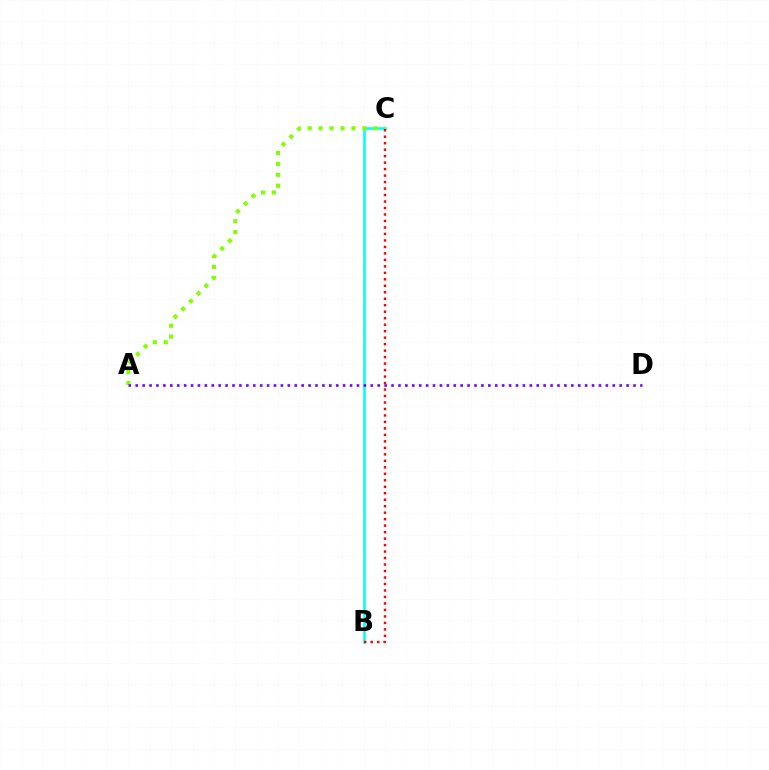{('B', 'C'): [{'color': '#00fff6', 'line_style': 'solid', 'thickness': 1.86}, {'color': '#ff0000', 'line_style': 'dotted', 'thickness': 1.76}], ('A', 'C'): [{'color': '#84ff00', 'line_style': 'dotted', 'thickness': 2.97}], ('A', 'D'): [{'color': '#7200ff', 'line_style': 'dotted', 'thickness': 1.88}]}